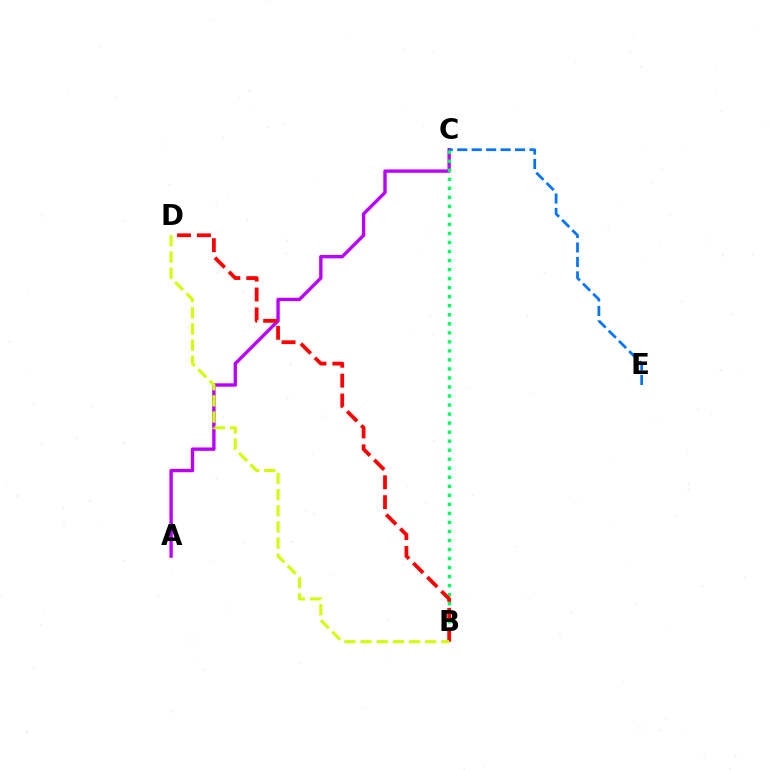{('A', 'C'): [{'color': '#b900ff', 'line_style': 'solid', 'thickness': 2.42}], ('C', 'E'): [{'color': '#0074ff', 'line_style': 'dashed', 'thickness': 1.96}], ('B', 'C'): [{'color': '#00ff5c', 'line_style': 'dotted', 'thickness': 2.45}], ('B', 'D'): [{'color': '#ff0000', 'line_style': 'dashed', 'thickness': 2.7}, {'color': '#d1ff00', 'line_style': 'dashed', 'thickness': 2.19}]}